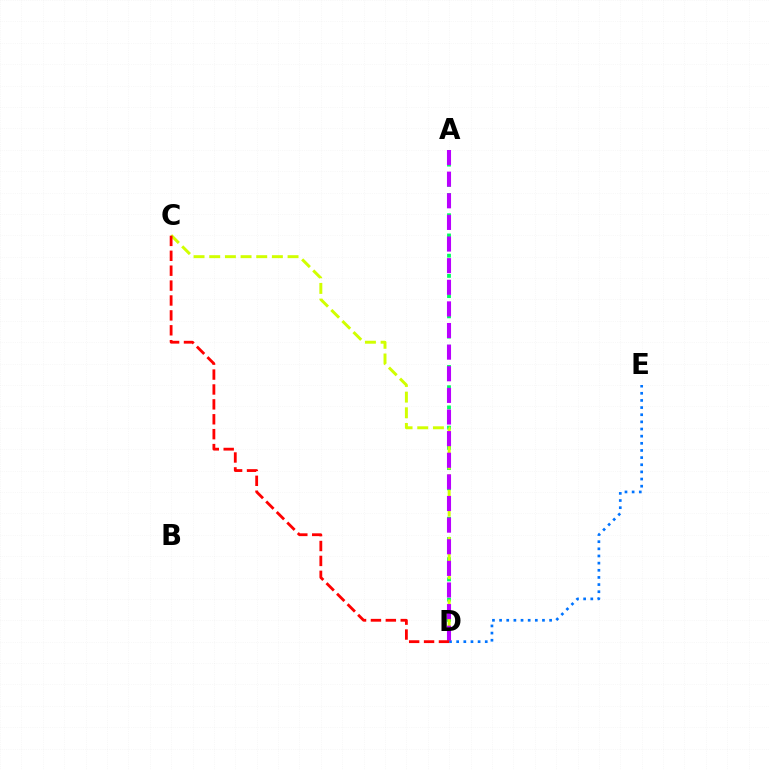{('A', 'D'): [{'color': '#00ff5c', 'line_style': 'dotted', 'thickness': 2.75}, {'color': '#b900ff', 'line_style': 'dashed', 'thickness': 2.94}], ('C', 'D'): [{'color': '#d1ff00', 'line_style': 'dashed', 'thickness': 2.13}, {'color': '#ff0000', 'line_style': 'dashed', 'thickness': 2.02}], ('D', 'E'): [{'color': '#0074ff', 'line_style': 'dotted', 'thickness': 1.94}]}